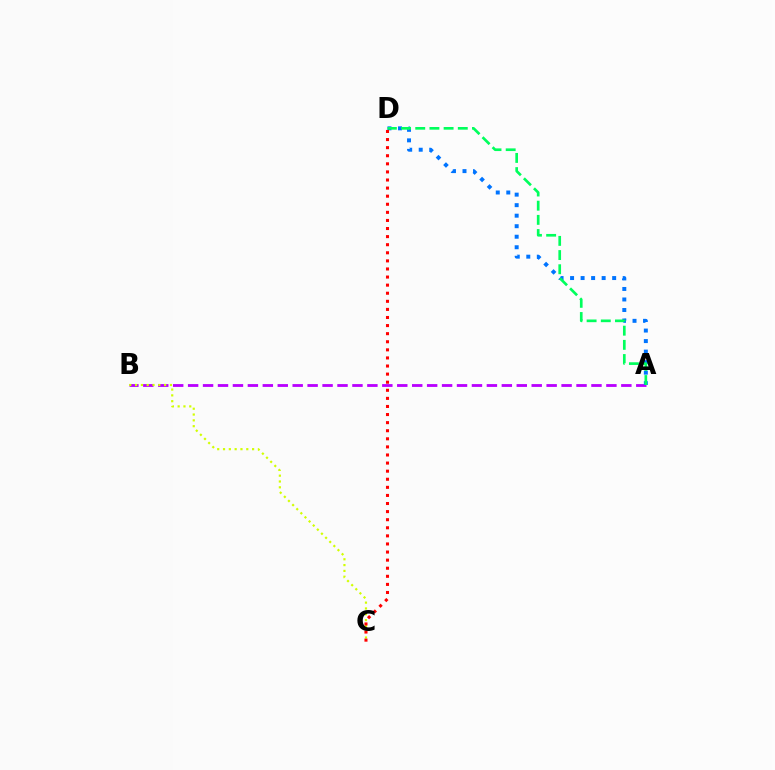{('A', 'B'): [{'color': '#b900ff', 'line_style': 'dashed', 'thickness': 2.03}], ('B', 'C'): [{'color': '#d1ff00', 'line_style': 'dotted', 'thickness': 1.58}], ('A', 'D'): [{'color': '#0074ff', 'line_style': 'dotted', 'thickness': 2.86}, {'color': '#00ff5c', 'line_style': 'dashed', 'thickness': 1.93}], ('C', 'D'): [{'color': '#ff0000', 'line_style': 'dotted', 'thickness': 2.2}]}